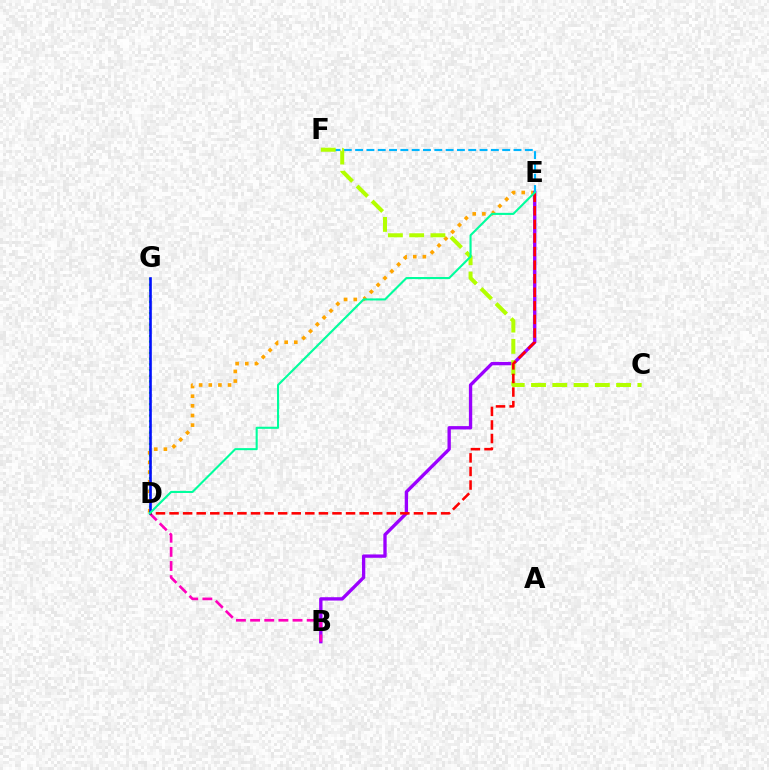{('D', 'E'): [{'color': '#ffa500', 'line_style': 'dotted', 'thickness': 2.62}, {'color': '#ff0000', 'line_style': 'dashed', 'thickness': 1.84}, {'color': '#00ff9d', 'line_style': 'solid', 'thickness': 1.51}], ('B', 'E'): [{'color': '#9b00ff', 'line_style': 'solid', 'thickness': 2.4}], ('D', 'G'): [{'color': '#08ff00', 'line_style': 'dotted', 'thickness': 1.54}, {'color': '#0010ff', 'line_style': 'solid', 'thickness': 1.89}], ('E', 'F'): [{'color': '#00b5ff', 'line_style': 'dashed', 'thickness': 1.54}], ('B', 'D'): [{'color': '#ff00bd', 'line_style': 'dashed', 'thickness': 1.92}], ('C', 'F'): [{'color': '#b3ff00', 'line_style': 'dashed', 'thickness': 2.89}]}